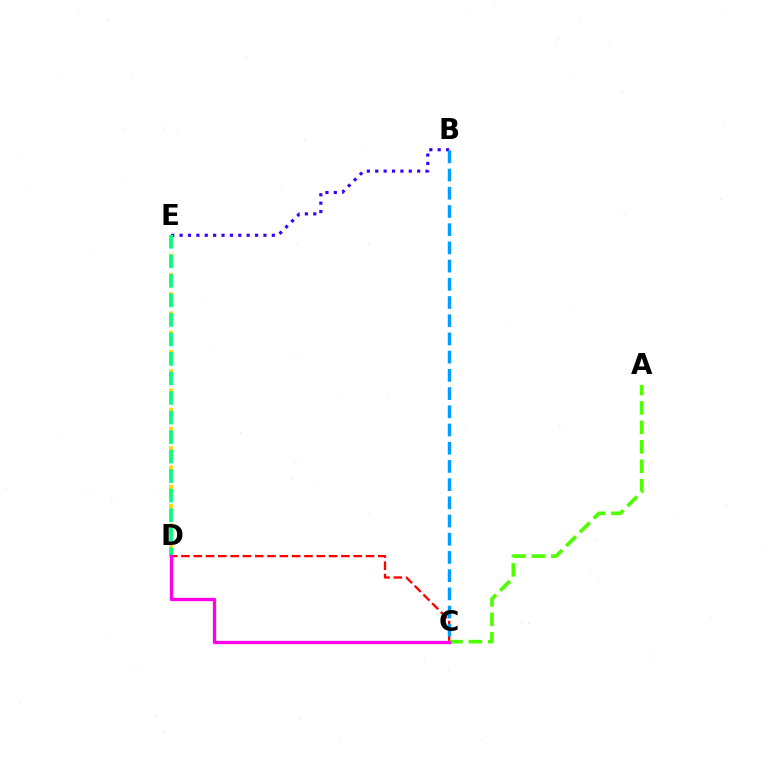{('B', 'E'): [{'color': '#3700ff', 'line_style': 'dotted', 'thickness': 2.28}], ('D', 'E'): [{'color': '#ffd500', 'line_style': 'dashed', 'thickness': 2.62}, {'color': '#00ff86', 'line_style': 'dashed', 'thickness': 2.65}], ('C', 'D'): [{'color': '#ff0000', 'line_style': 'dashed', 'thickness': 1.67}, {'color': '#ff00ed', 'line_style': 'solid', 'thickness': 2.38}], ('B', 'C'): [{'color': '#009eff', 'line_style': 'dashed', 'thickness': 2.47}], ('A', 'C'): [{'color': '#4fff00', 'line_style': 'dashed', 'thickness': 2.64}]}